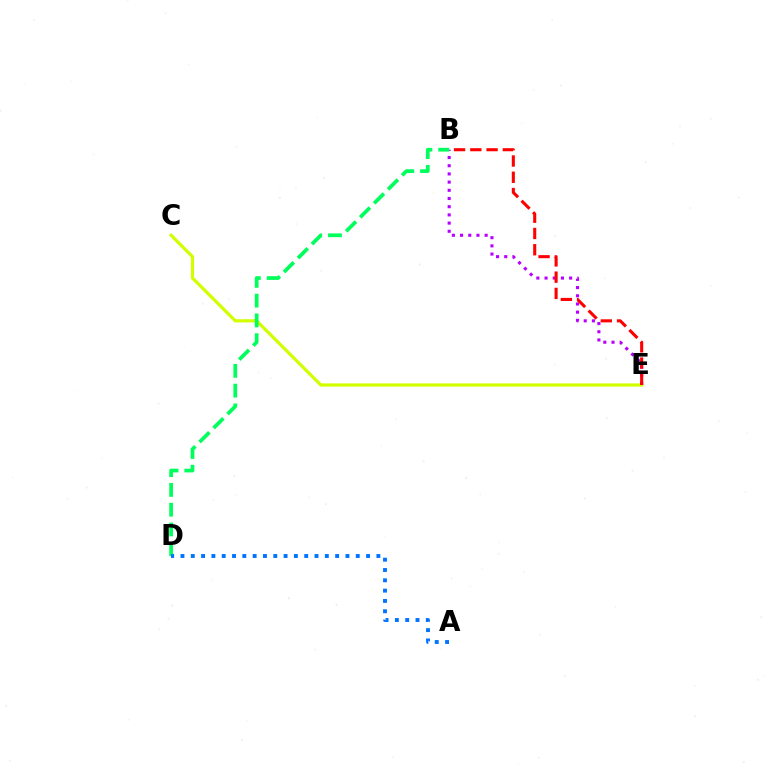{('C', 'E'): [{'color': '#d1ff00', 'line_style': 'solid', 'thickness': 2.32}], ('B', 'E'): [{'color': '#b900ff', 'line_style': 'dotted', 'thickness': 2.23}, {'color': '#ff0000', 'line_style': 'dashed', 'thickness': 2.21}], ('B', 'D'): [{'color': '#00ff5c', 'line_style': 'dashed', 'thickness': 2.69}], ('A', 'D'): [{'color': '#0074ff', 'line_style': 'dotted', 'thickness': 2.8}]}